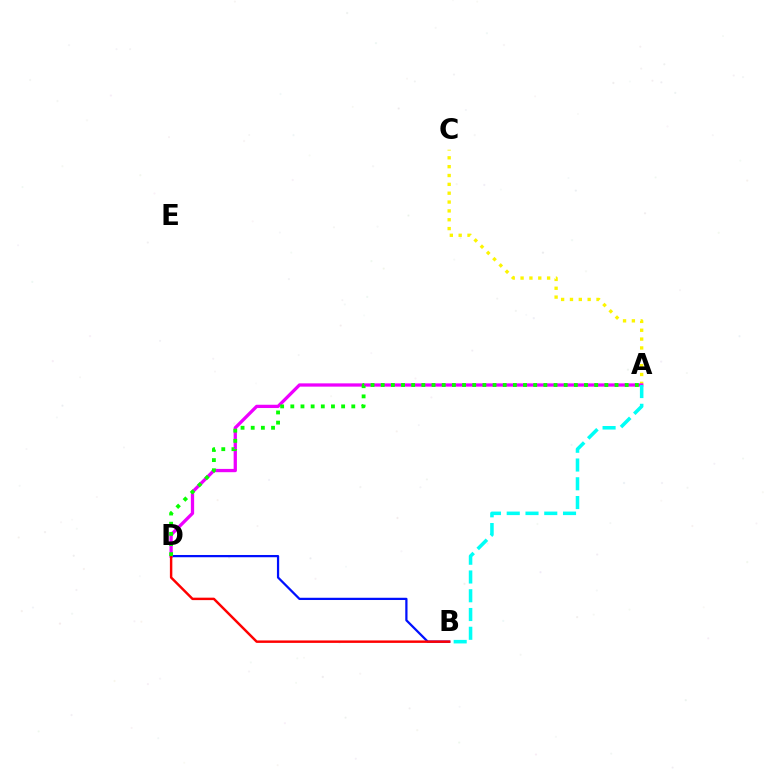{('B', 'D'): [{'color': '#0010ff', 'line_style': 'solid', 'thickness': 1.61}, {'color': '#ff0000', 'line_style': 'solid', 'thickness': 1.76}], ('A', 'C'): [{'color': '#fcf500', 'line_style': 'dotted', 'thickness': 2.4}], ('A', 'D'): [{'color': '#ee00ff', 'line_style': 'solid', 'thickness': 2.36}, {'color': '#08ff00', 'line_style': 'dotted', 'thickness': 2.76}], ('A', 'B'): [{'color': '#00fff6', 'line_style': 'dashed', 'thickness': 2.55}]}